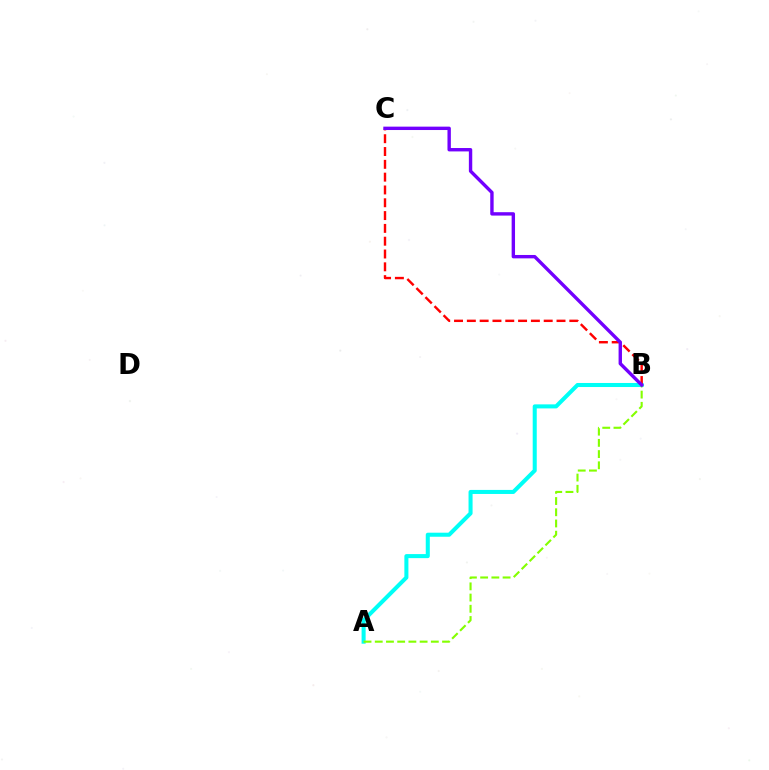{('A', 'B'): [{'color': '#00fff6', 'line_style': 'solid', 'thickness': 2.91}, {'color': '#84ff00', 'line_style': 'dashed', 'thickness': 1.52}], ('B', 'C'): [{'color': '#ff0000', 'line_style': 'dashed', 'thickness': 1.74}, {'color': '#7200ff', 'line_style': 'solid', 'thickness': 2.44}]}